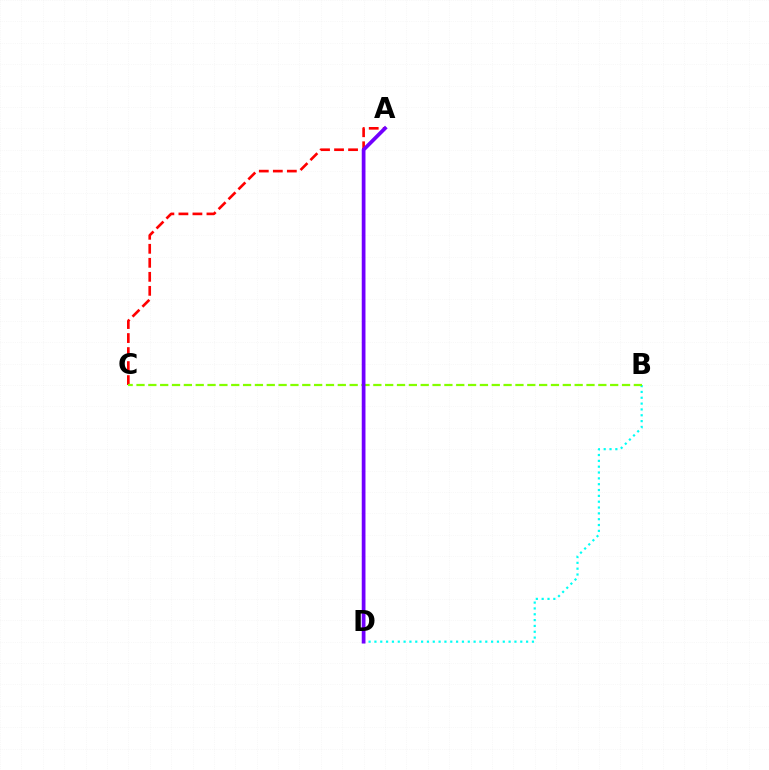{('B', 'D'): [{'color': '#00fff6', 'line_style': 'dotted', 'thickness': 1.59}], ('A', 'C'): [{'color': '#ff0000', 'line_style': 'dashed', 'thickness': 1.9}], ('B', 'C'): [{'color': '#84ff00', 'line_style': 'dashed', 'thickness': 1.61}], ('A', 'D'): [{'color': '#7200ff', 'line_style': 'solid', 'thickness': 2.69}]}